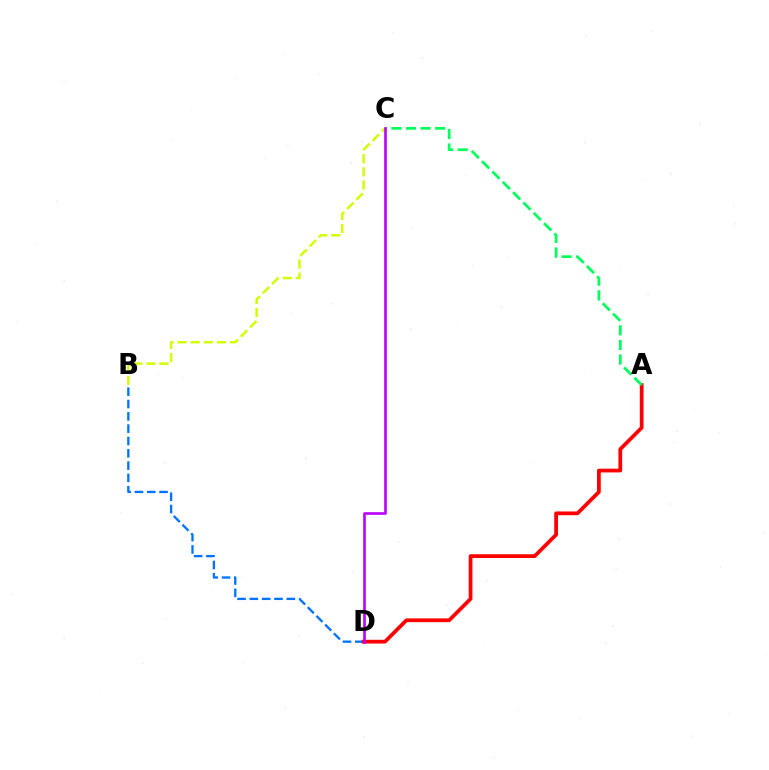{('B', 'D'): [{'color': '#0074ff', 'line_style': 'dashed', 'thickness': 1.67}], ('B', 'C'): [{'color': '#d1ff00', 'line_style': 'dashed', 'thickness': 1.78}], ('A', 'D'): [{'color': '#ff0000', 'line_style': 'solid', 'thickness': 2.7}], ('A', 'C'): [{'color': '#00ff5c', 'line_style': 'dashed', 'thickness': 1.99}], ('C', 'D'): [{'color': '#b900ff', 'line_style': 'solid', 'thickness': 1.89}]}